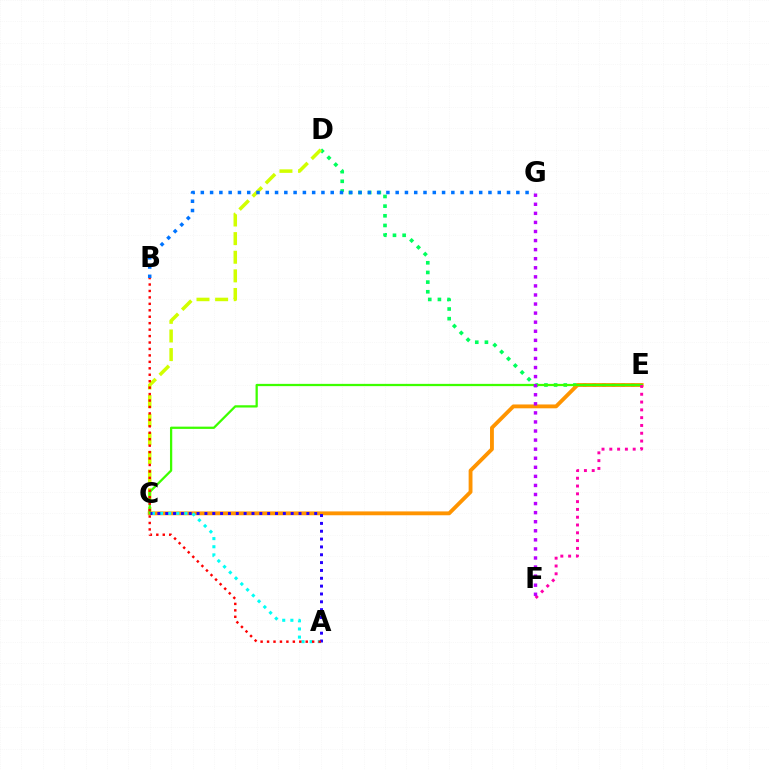{('D', 'E'): [{'color': '#00ff5c', 'line_style': 'dotted', 'thickness': 2.62}], ('C', 'D'): [{'color': '#d1ff00', 'line_style': 'dashed', 'thickness': 2.53}], ('C', 'E'): [{'color': '#ff9400', 'line_style': 'solid', 'thickness': 2.77}, {'color': '#3dff00', 'line_style': 'solid', 'thickness': 1.63}], ('B', 'G'): [{'color': '#0074ff', 'line_style': 'dotted', 'thickness': 2.52}], ('E', 'F'): [{'color': '#ff00ac', 'line_style': 'dotted', 'thickness': 2.12}], ('A', 'C'): [{'color': '#00fff6', 'line_style': 'dotted', 'thickness': 2.21}, {'color': '#2500ff', 'line_style': 'dotted', 'thickness': 2.13}], ('F', 'G'): [{'color': '#b900ff', 'line_style': 'dotted', 'thickness': 2.46}], ('A', 'B'): [{'color': '#ff0000', 'line_style': 'dotted', 'thickness': 1.75}]}